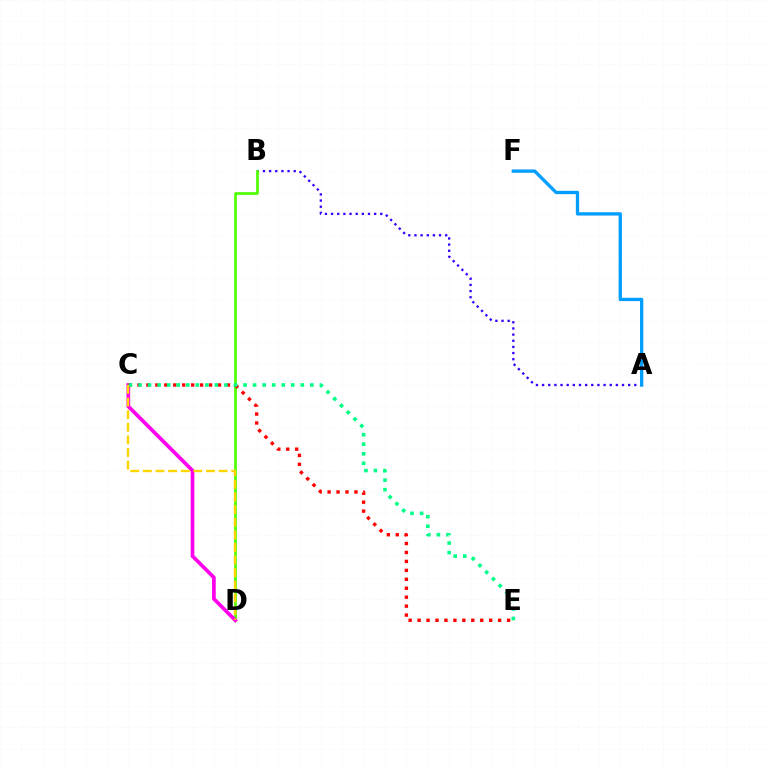{('A', 'B'): [{'color': '#3700ff', 'line_style': 'dotted', 'thickness': 1.67}], ('B', 'D'): [{'color': '#4fff00', 'line_style': 'solid', 'thickness': 1.96}], ('C', 'D'): [{'color': '#ff00ed', 'line_style': 'solid', 'thickness': 2.65}, {'color': '#ffd500', 'line_style': 'dashed', 'thickness': 1.71}], ('C', 'E'): [{'color': '#ff0000', 'line_style': 'dotted', 'thickness': 2.43}, {'color': '#00ff86', 'line_style': 'dotted', 'thickness': 2.59}], ('A', 'F'): [{'color': '#009eff', 'line_style': 'solid', 'thickness': 2.39}]}